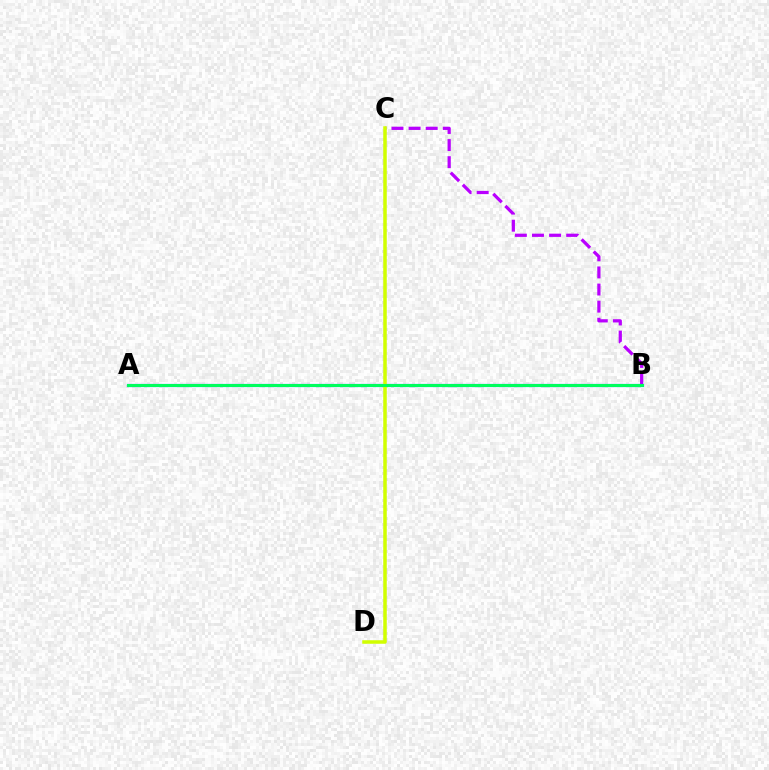{('B', 'C'): [{'color': '#b900ff', 'line_style': 'dashed', 'thickness': 2.32}], ('A', 'B'): [{'color': '#ff0000', 'line_style': 'solid', 'thickness': 1.93}, {'color': '#0074ff', 'line_style': 'solid', 'thickness': 2.3}, {'color': '#00ff5c', 'line_style': 'solid', 'thickness': 2.14}], ('C', 'D'): [{'color': '#d1ff00', 'line_style': 'solid', 'thickness': 2.53}]}